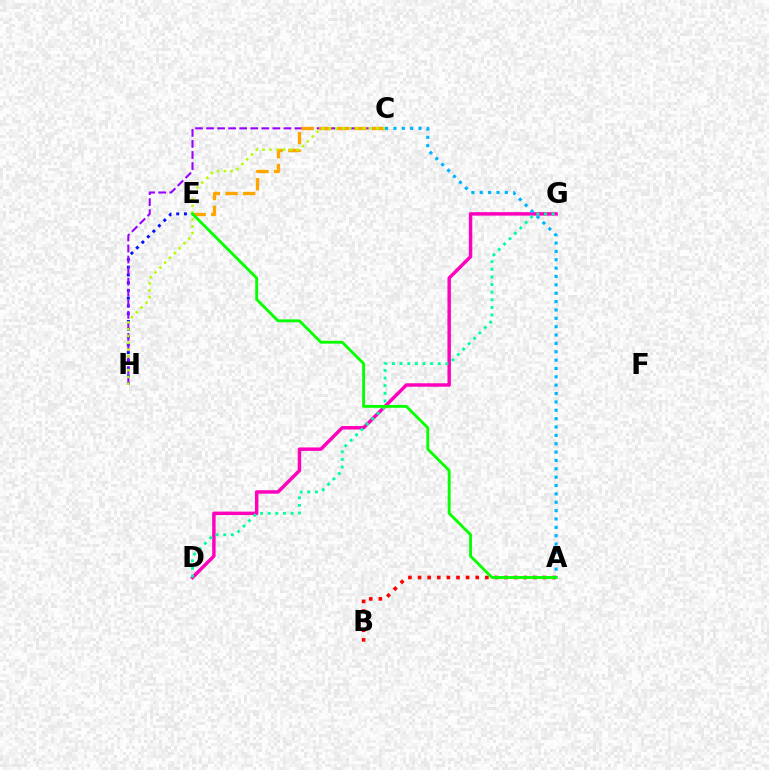{('D', 'G'): [{'color': '#ff00bd', 'line_style': 'solid', 'thickness': 2.49}, {'color': '#00ff9d', 'line_style': 'dotted', 'thickness': 2.07}], ('E', 'H'): [{'color': '#0010ff', 'line_style': 'dotted', 'thickness': 2.11}], ('C', 'H'): [{'color': '#9b00ff', 'line_style': 'dashed', 'thickness': 1.5}, {'color': '#b3ff00', 'line_style': 'dotted', 'thickness': 1.85}], ('A', 'B'): [{'color': '#ff0000', 'line_style': 'dotted', 'thickness': 2.61}], ('C', 'E'): [{'color': '#ffa500', 'line_style': 'dashed', 'thickness': 2.4}], ('A', 'C'): [{'color': '#00b5ff', 'line_style': 'dotted', 'thickness': 2.27}], ('A', 'E'): [{'color': '#08ff00', 'line_style': 'solid', 'thickness': 2.06}]}